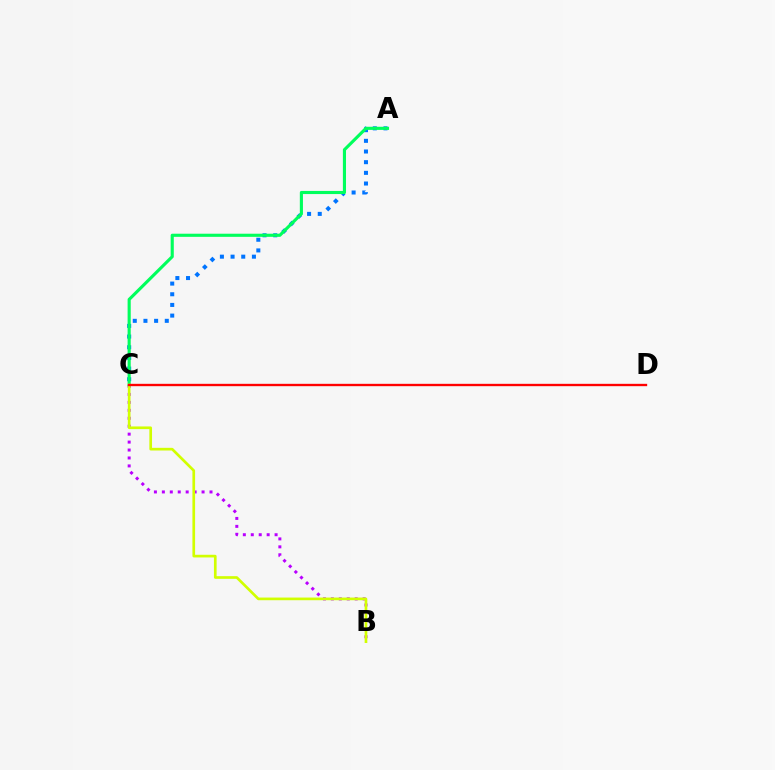{('A', 'C'): [{'color': '#0074ff', 'line_style': 'dotted', 'thickness': 2.9}, {'color': '#00ff5c', 'line_style': 'solid', 'thickness': 2.25}], ('B', 'C'): [{'color': '#b900ff', 'line_style': 'dotted', 'thickness': 2.16}, {'color': '#d1ff00', 'line_style': 'solid', 'thickness': 1.92}], ('C', 'D'): [{'color': '#ff0000', 'line_style': 'solid', 'thickness': 1.69}]}